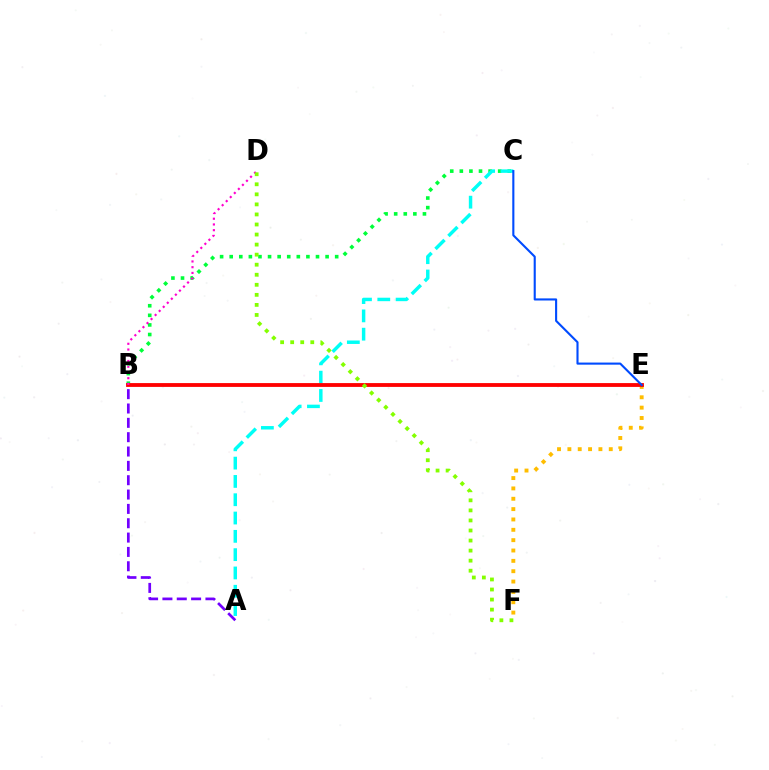{('B', 'C'): [{'color': '#00ff39', 'line_style': 'dotted', 'thickness': 2.61}], ('E', 'F'): [{'color': '#ffbd00', 'line_style': 'dotted', 'thickness': 2.81}], ('A', 'C'): [{'color': '#00fff6', 'line_style': 'dashed', 'thickness': 2.49}], ('B', 'E'): [{'color': '#ff0000', 'line_style': 'solid', 'thickness': 2.75}], ('C', 'E'): [{'color': '#004bff', 'line_style': 'solid', 'thickness': 1.52}], ('A', 'B'): [{'color': '#7200ff', 'line_style': 'dashed', 'thickness': 1.95}], ('B', 'D'): [{'color': '#ff00cf', 'line_style': 'dotted', 'thickness': 1.56}], ('D', 'F'): [{'color': '#84ff00', 'line_style': 'dotted', 'thickness': 2.73}]}